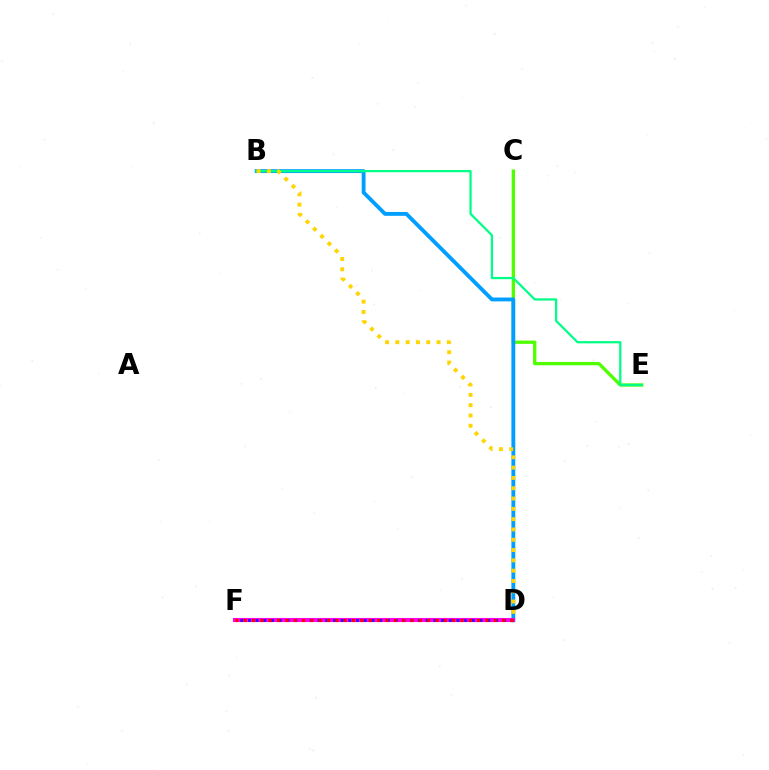{('C', 'E'): [{'color': '#4fff00', 'line_style': 'solid', 'thickness': 2.39}], ('B', 'D'): [{'color': '#009eff', 'line_style': 'solid', 'thickness': 2.77}, {'color': '#ffd500', 'line_style': 'dotted', 'thickness': 2.8}], ('D', 'F'): [{'color': '#ff00ed', 'line_style': 'solid', 'thickness': 2.95}, {'color': '#3700ff', 'line_style': 'dotted', 'thickness': 2.1}, {'color': '#ff0000', 'line_style': 'dotted', 'thickness': 2.26}], ('B', 'E'): [{'color': '#00ff86', 'line_style': 'solid', 'thickness': 1.62}]}